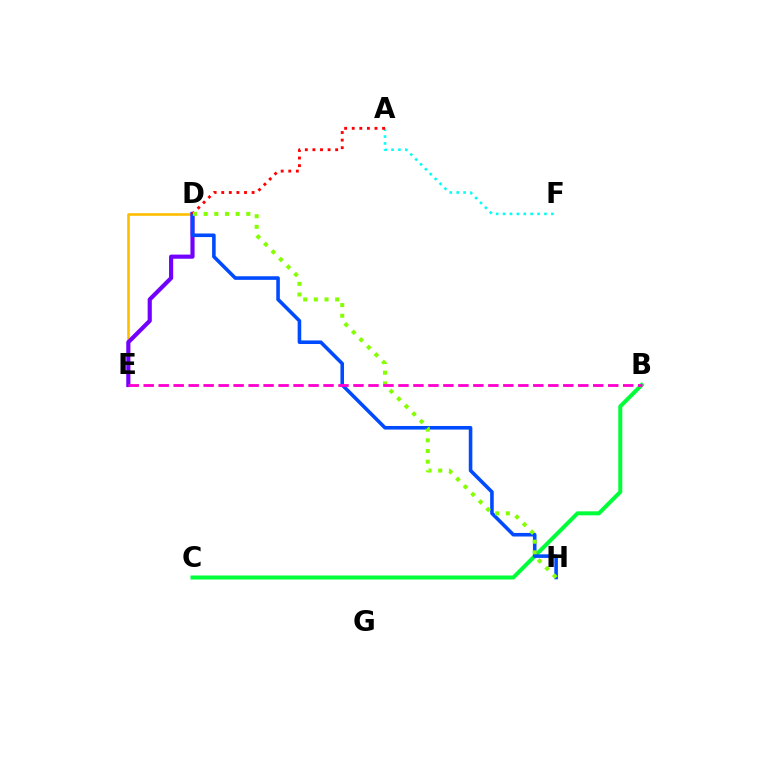{('D', 'E'): [{'color': '#ffbd00', 'line_style': 'solid', 'thickness': 1.88}, {'color': '#7200ff', 'line_style': 'solid', 'thickness': 2.99}], ('A', 'F'): [{'color': '#00fff6', 'line_style': 'dotted', 'thickness': 1.88}], ('B', 'C'): [{'color': '#00ff39', 'line_style': 'solid', 'thickness': 2.89}], ('D', 'H'): [{'color': '#004bff', 'line_style': 'solid', 'thickness': 2.58}, {'color': '#84ff00', 'line_style': 'dotted', 'thickness': 2.9}], ('A', 'D'): [{'color': '#ff0000', 'line_style': 'dotted', 'thickness': 2.06}], ('B', 'E'): [{'color': '#ff00cf', 'line_style': 'dashed', 'thickness': 2.04}]}